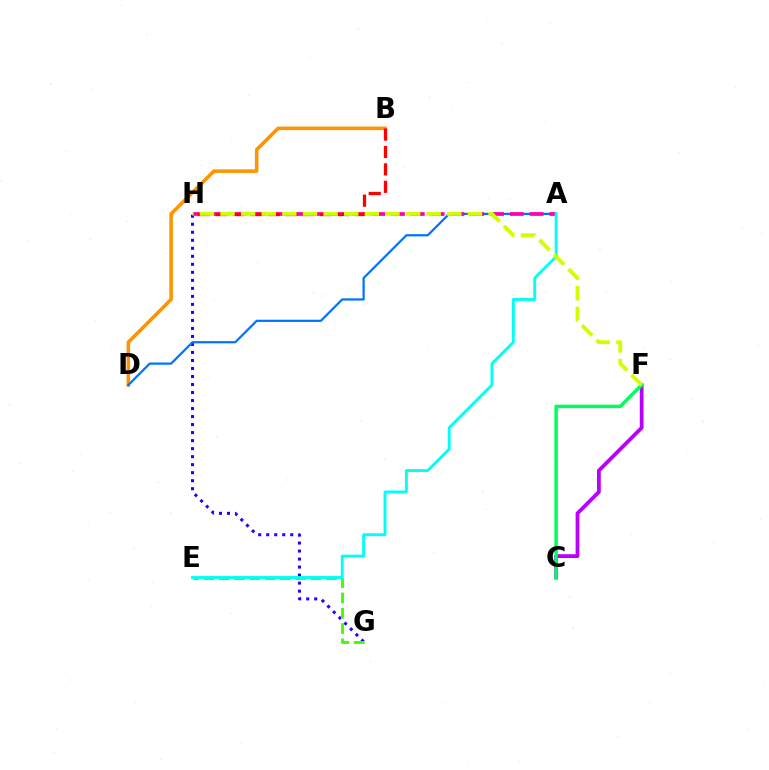{('G', 'H'): [{'color': '#2500ff', 'line_style': 'dotted', 'thickness': 2.18}], ('C', 'F'): [{'color': '#b900ff', 'line_style': 'solid', 'thickness': 2.72}, {'color': '#00ff5c', 'line_style': 'solid', 'thickness': 2.49}], ('E', 'G'): [{'color': '#3dff00', 'line_style': 'dashed', 'thickness': 2.08}], ('B', 'D'): [{'color': '#ff9400', 'line_style': 'solid', 'thickness': 2.55}], ('A', 'D'): [{'color': '#0074ff', 'line_style': 'solid', 'thickness': 1.6}], ('A', 'H'): [{'color': '#ff00ac', 'line_style': 'dashed', 'thickness': 2.69}], ('B', 'H'): [{'color': '#ff0000', 'line_style': 'dashed', 'thickness': 2.37}], ('A', 'E'): [{'color': '#00fff6', 'line_style': 'solid', 'thickness': 2.08}], ('F', 'H'): [{'color': '#d1ff00', 'line_style': 'dashed', 'thickness': 2.8}]}